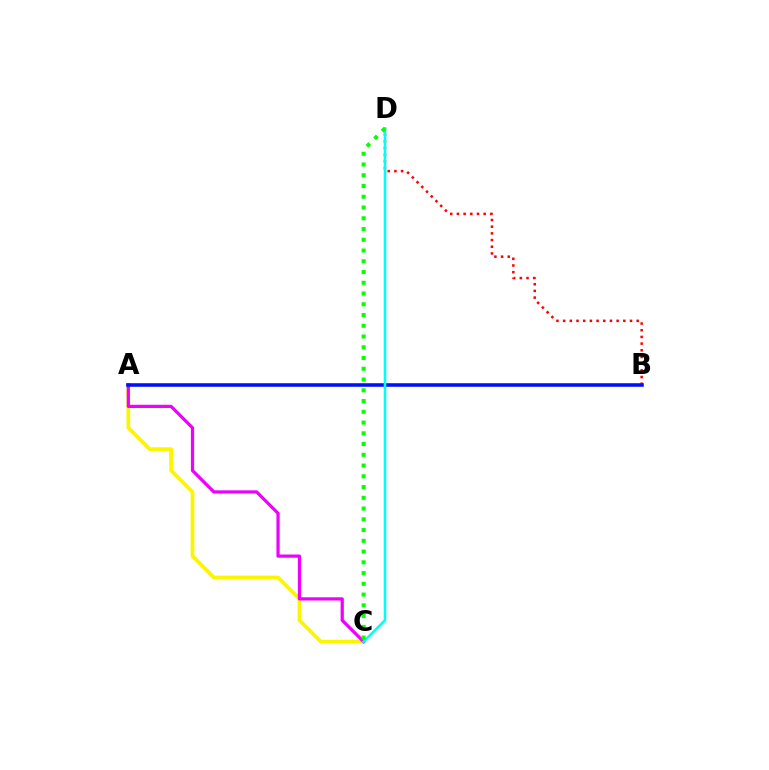{('A', 'C'): [{'color': '#fcf500', 'line_style': 'solid', 'thickness': 2.7}, {'color': '#ee00ff', 'line_style': 'solid', 'thickness': 2.32}], ('B', 'D'): [{'color': '#ff0000', 'line_style': 'dotted', 'thickness': 1.82}], ('A', 'B'): [{'color': '#0010ff', 'line_style': 'solid', 'thickness': 2.58}], ('C', 'D'): [{'color': '#00fff6', 'line_style': 'solid', 'thickness': 1.86}, {'color': '#08ff00', 'line_style': 'dotted', 'thickness': 2.92}]}